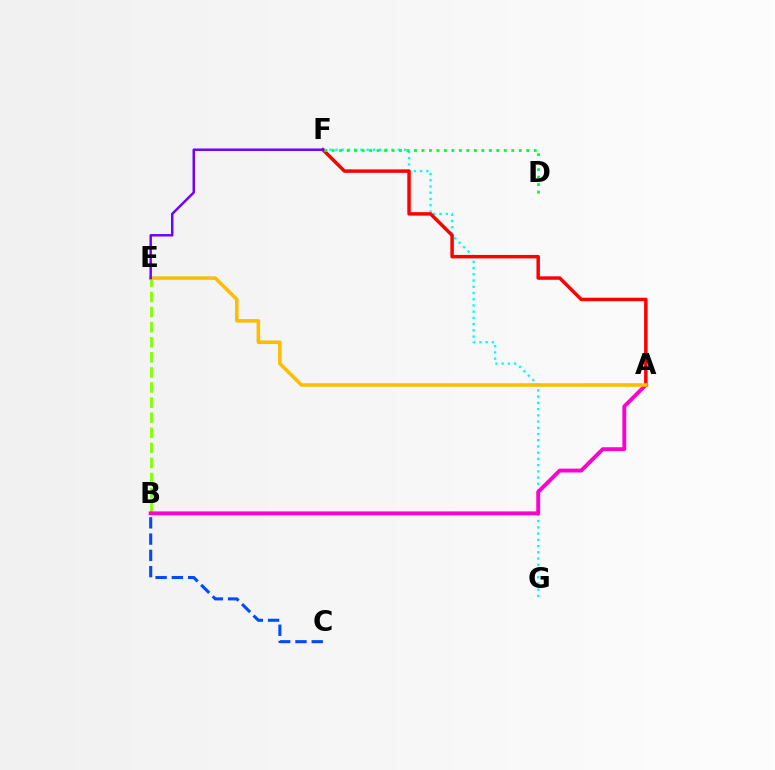{('B', 'E'): [{'color': '#84ff00', 'line_style': 'dashed', 'thickness': 2.05}], ('F', 'G'): [{'color': '#00fff6', 'line_style': 'dotted', 'thickness': 1.69}], ('A', 'F'): [{'color': '#ff0000', 'line_style': 'solid', 'thickness': 2.5}], ('B', 'C'): [{'color': '#004bff', 'line_style': 'dashed', 'thickness': 2.21}], ('A', 'B'): [{'color': '#ff00cf', 'line_style': 'solid', 'thickness': 2.79}], ('D', 'F'): [{'color': '#00ff39', 'line_style': 'dotted', 'thickness': 2.03}], ('A', 'E'): [{'color': '#ffbd00', 'line_style': 'solid', 'thickness': 2.55}], ('E', 'F'): [{'color': '#7200ff', 'line_style': 'solid', 'thickness': 1.78}]}